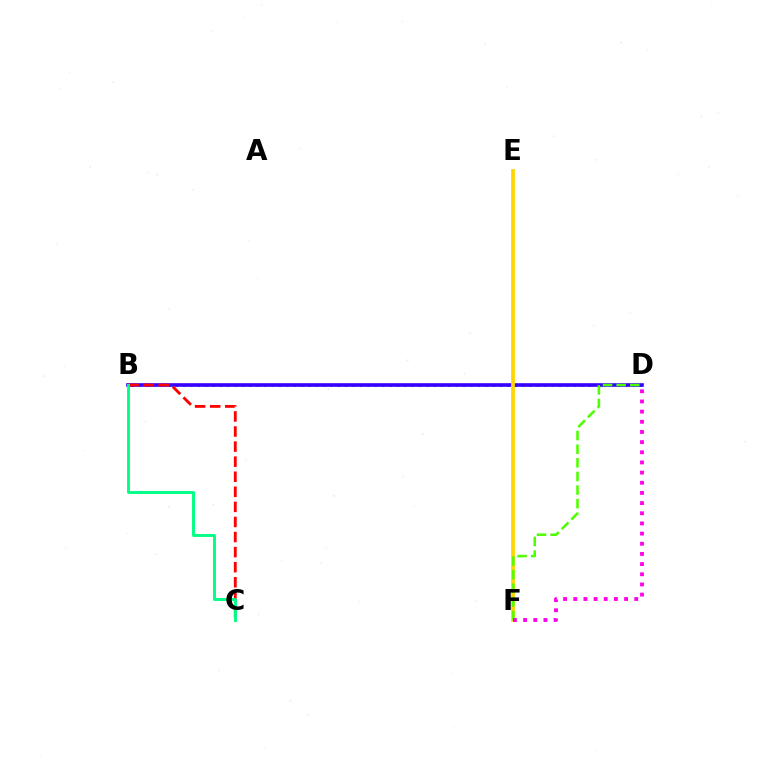{('B', 'D'): [{'color': '#009eff', 'line_style': 'dotted', 'thickness': 2.0}, {'color': '#3700ff', 'line_style': 'solid', 'thickness': 2.61}], ('B', 'C'): [{'color': '#ff0000', 'line_style': 'dashed', 'thickness': 2.05}, {'color': '#00ff86', 'line_style': 'solid', 'thickness': 2.1}], ('E', 'F'): [{'color': '#ffd500', 'line_style': 'solid', 'thickness': 2.7}], ('D', 'F'): [{'color': '#4fff00', 'line_style': 'dashed', 'thickness': 1.85}, {'color': '#ff00ed', 'line_style': 'dotted', 'thickness': 2.76}]}